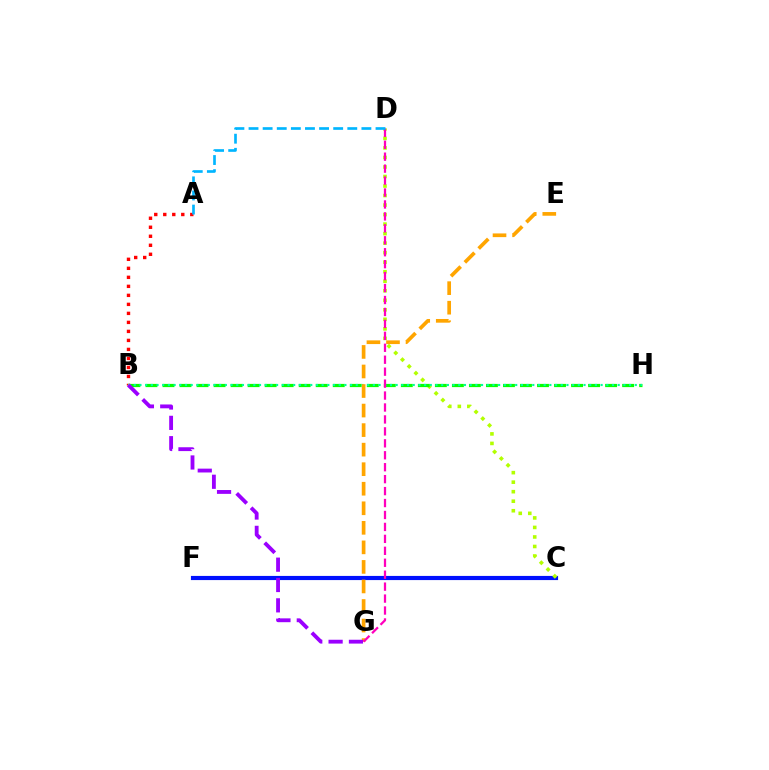{('A', 'B'): [{'color': '#ff0000', 'line_style': 'dotted', 'thickness': 2.45}], ('C', 'F'): [{'color': '#0010ff', 'line_style': 'solid', 'thickness': 2.99}], ('C', 'D'): [{'color': '#b3ff00', 'line_style': 'dotted', 'thickness': 2.59}], ('B', 'H'): [{'color': '#08ff00', 'line_style': 'dashed', 'thickness': 2.31}, {'color': '#00ff9d', 'line_style': 'dotted', 'thickness': 1.55}], ('E', 'G'): [{'color': '#ffa500', 'line_style': 'dashed', 'thickness': 2.65}], ('B', 'G'): [{'color': '#9b00ff', 'line_style': 'dashed', 'thickness': 2.76}], ('D', 'G'): [{'color': '#ff00bd', 'line_style': 'dashed', 'thickness': 1.62}], ('A', 'D'): [{'color': '#00b5ff', 'line_style': 'dashed', 'thickness': 1.92}]}